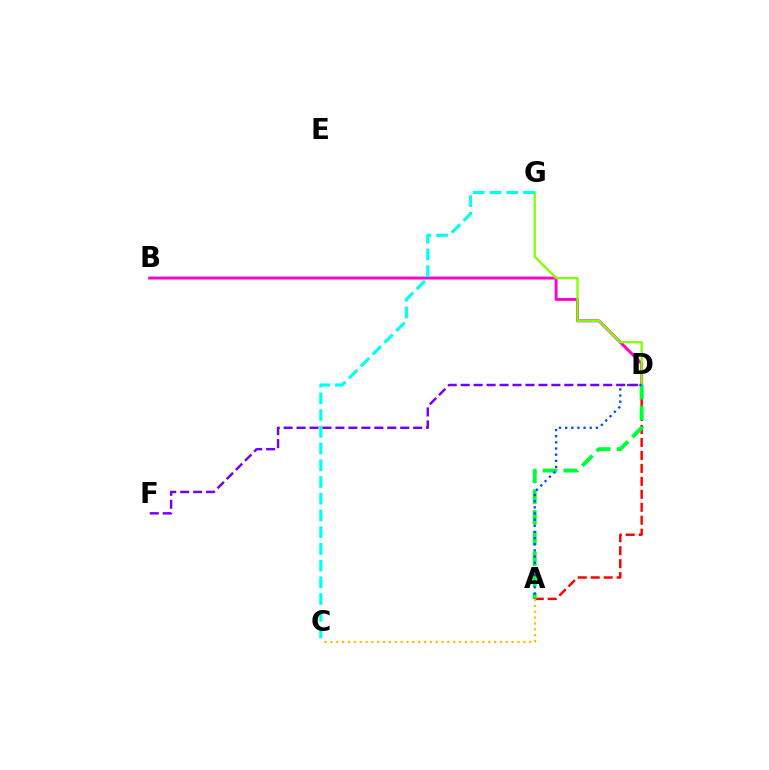{('B', 'D'): [{'color': '#ff00cf', 'line_style': 'solid', 'thickness': 2.11}], ('A', 'D'): [{'color': '#ff0000', 'line_style': 'dashed', 'thickness': 1.76}, {'color': '#00ff39', 'line_style': 'dashed', 'thickness': 2.81}, {'color': '#004bff', 'line_style': 'dotted', 'thickness': 1.67}], ('A', 'C'): [{'color': '#ffbd00', 'line_style': 'dotted', 'thickness': 1.59}], ('D', 'G'): [{'color': '#84ff00', 'line_style': 'solid', 'thickness': 1.62}], ('C', 'G'): [{'color': '#00fff6', 'line_style': 'dashed', 'thickness': 2.27}], ('D', 'F'): [{'color': '#7200ff', 'line_style': 'dashed', 'thickness': 1.76}]}